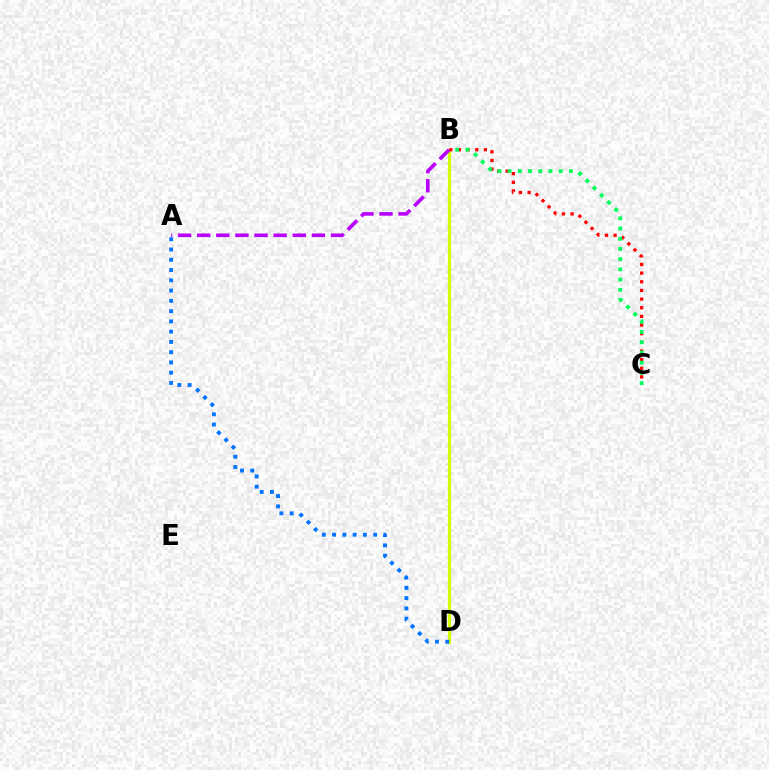{('B', 'D'): [{'color': '#d1ff00', 'line_style': 'solid', 'thickness': 2.28}], ('B', 'C'): [{'color': '#ff0000', 'line_style': 'dotted', 'thickness': 2.35}, {'color': '#00ff5c', 'line_style': 'dotted', 'thickness': 2.78}], ('A', 'D'): [{'color': '#0074ff', 'line_style': 'dotted', 'thickness': 2.79}], ('A', 'B'): [{'color': '#b900ff', 'line_style': 'dashed', 'thickness': 2.6}]}